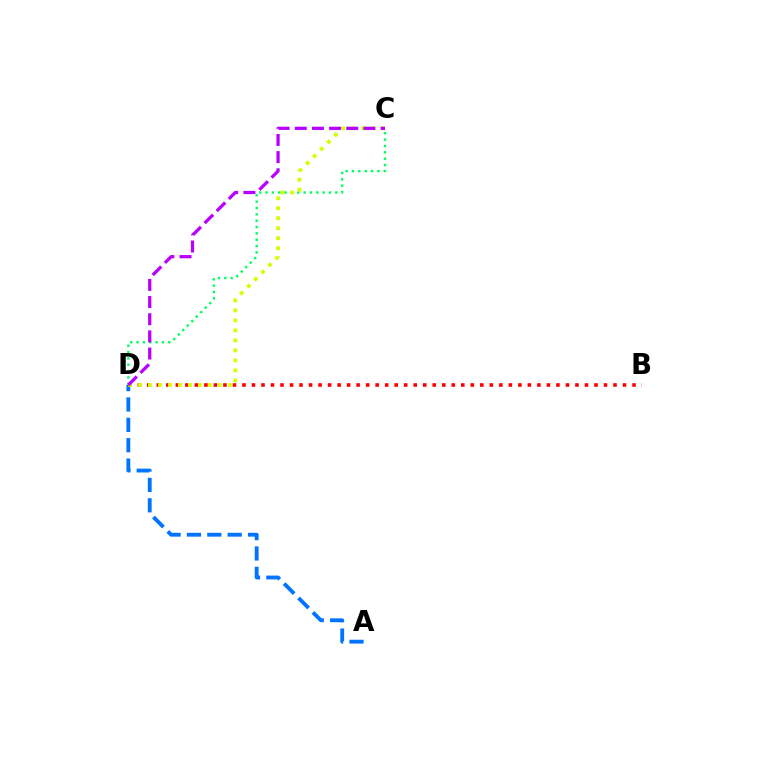{('A', 'D'): [{'color': '#0074ff', 'line_style': 'dashed', 'thickness': 2.77}], ('B', 'D'): [{'color': '#ff0000', 'line_style': 'dotted', 'thickness': 2.58}], ('C', 'D'): [{'color': '#00ff5c', 'line_style': 'dotted', 'thickness': 1.72}, {'color': '#d1ff00', 'line_style': 'dotted', 'thickness': 2.72}, {'color': '#b900ff', 'line_style': 'dashed', 'thickness': 2.33}]}